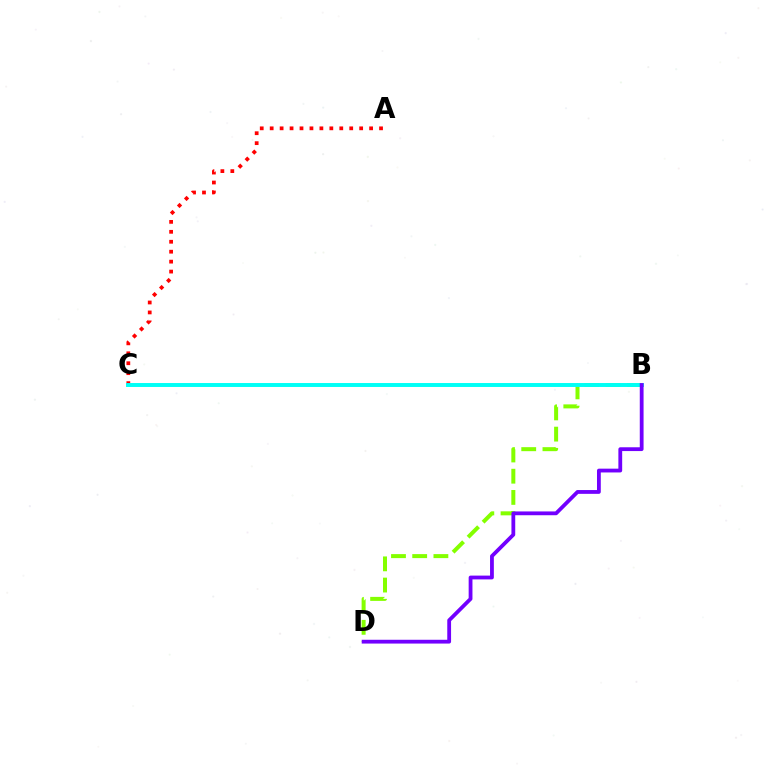{('B', 'D'): [{'color': '#84ff00', 'line_style': 'dashed', 'thickness': 2.88}, {'color': '#7200ff', 'line_style': 'solid', 'thickness': 2.73}], ('A', 'C'): [{'color': '#ff0000', 'line_style': 'dotted', 'thickness': 2.7}], ('B', 'C'): [{'color': '#00fff6', 'line_style': 'solid', 'thickness': 2.84}]}